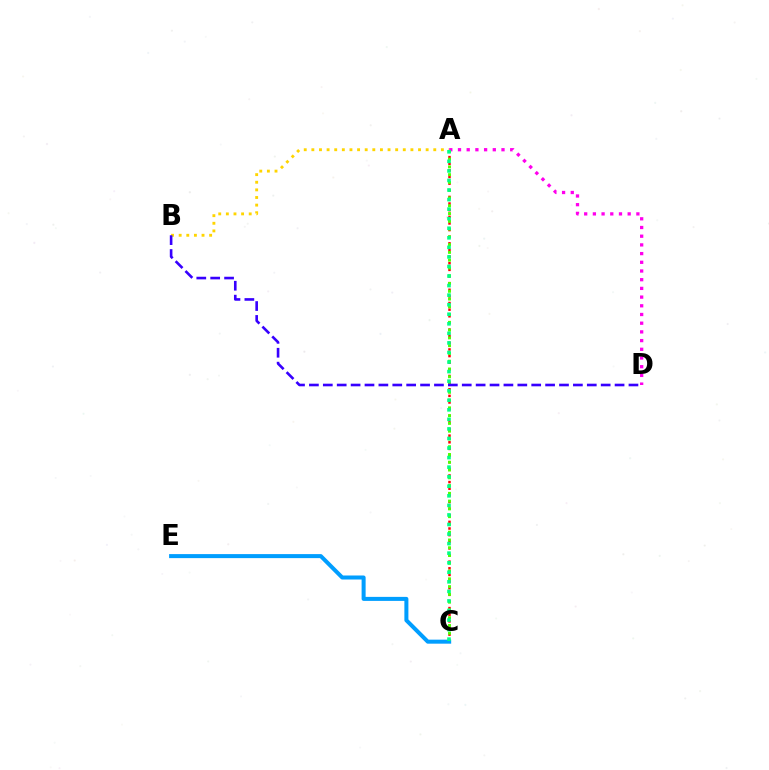{('A', 'B'): [{'color': '#ffd500', 'line_style': 'dotted', 'thickness': 2.07}], ('A', 'C'): [{'color': '#ff0000', 'line_style': 'dotted', 'thickness': 1.8}, {'color': '#4fff00', 'line_style': 'dotted', 'thickness': 2.11}, {'color': '#00ff86', 'line_style': 'dotted', 'thickness': 2.6}], ('A', 'D'): [{'color': '#ff00ed', 'line_style': 'dotted', 'thickness': 2.36}], ('C', 'E'): [{'color': '#009eff', 'line_style': 'solid', 'thickness': 2.89}], ('B', 'D'): [{'color': '#3700ff', 'line_style': 'dashed', 'thickness': 1.89}]}